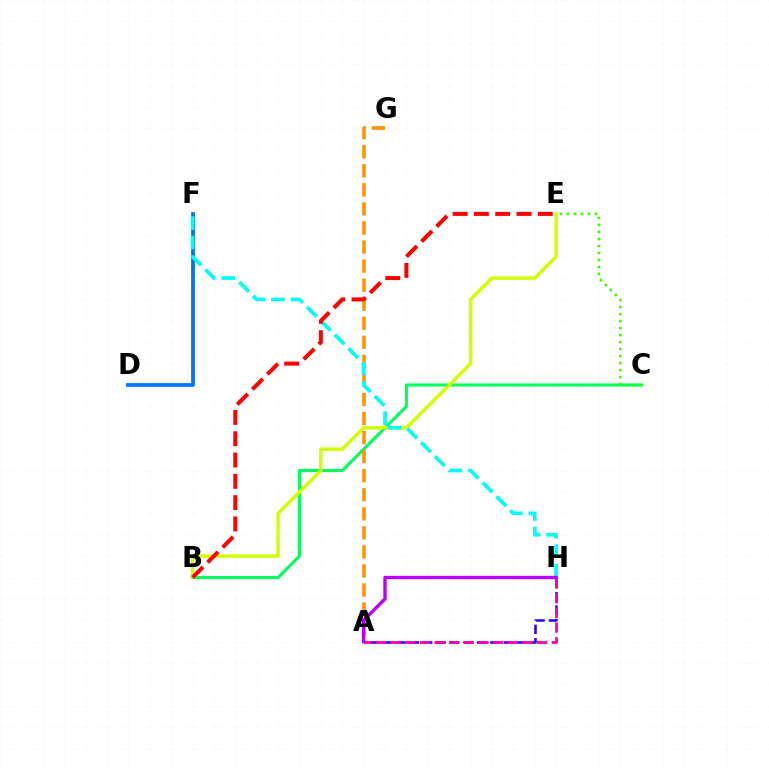{('B', 'C'): [{'color': '#00ff5c', 'line_style': 'solid', 'thickness': 2.21}], ('D', 'F'): [{'color': '#0074ff', 'line_style': 'solid', 'thickness': 2.7}], ('B', 'E'): [{'color': '#d1ff00', 'line_style': 'solid', 'thickness': 2.49}, {'color': '#ff0000', 'line_style': 'dashed', 'thickness': 2.89}], ('A', 'G'): [{'color': '#ff9400', 'line_style': 'dashed', 'thickness': 2.59}], ('C', 'E'): [{'color': '#3dff00', 'line_style': 'dotted', 'thickness': 1.9}], ('F', 'H'): [{'color': '#00fff6', 'line_style': 'dashed', 'thickness': 2.65}], ('A', 'H'): [{'color': '#2500ff', 'line_style': 'dashed', 'thickness': 1.83}, {'color': '#ff00ac', 'line_style': 'dashed', 'thickness': 1.99}, {'color': '#b900ff', 'line_style': 'solid', 'thickness': 2.43}]}